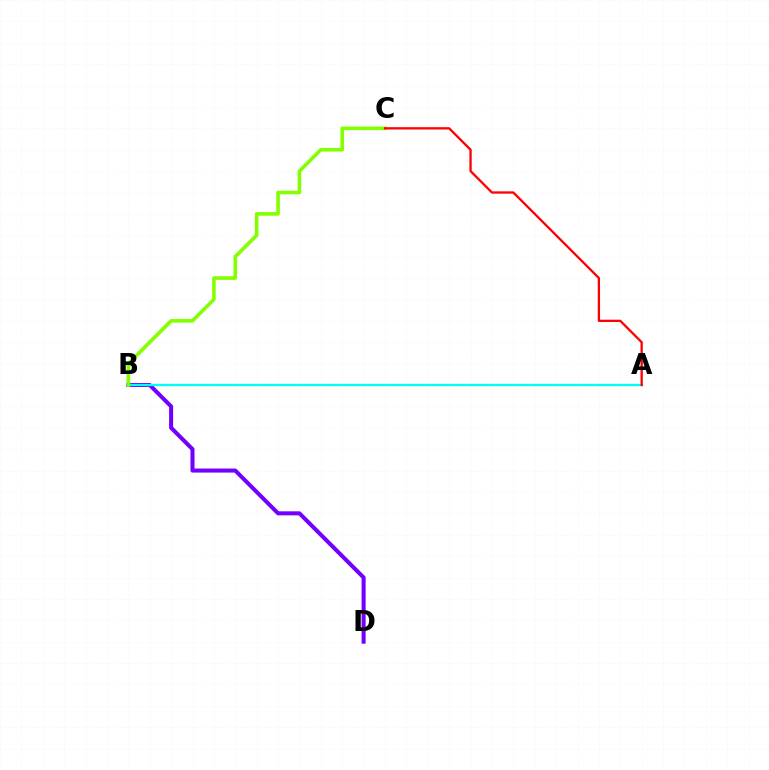{('B', 'D'): [{'color': '#7200ff', 'line_style': 'solid', 'thickness': 2.91}], ('A', 'B'): [{'color': '#00fff6', 'line_style': 'solid', 'thickness': 1.65}], ('B', 'C'): [{'color': '#84ff00', 'line_style': 'solid', 'thickness': 2.6}], ('A', 'C'): [{'color': '#ff0000', 'line_style': 'solid', 'thickness': 1.65}]}